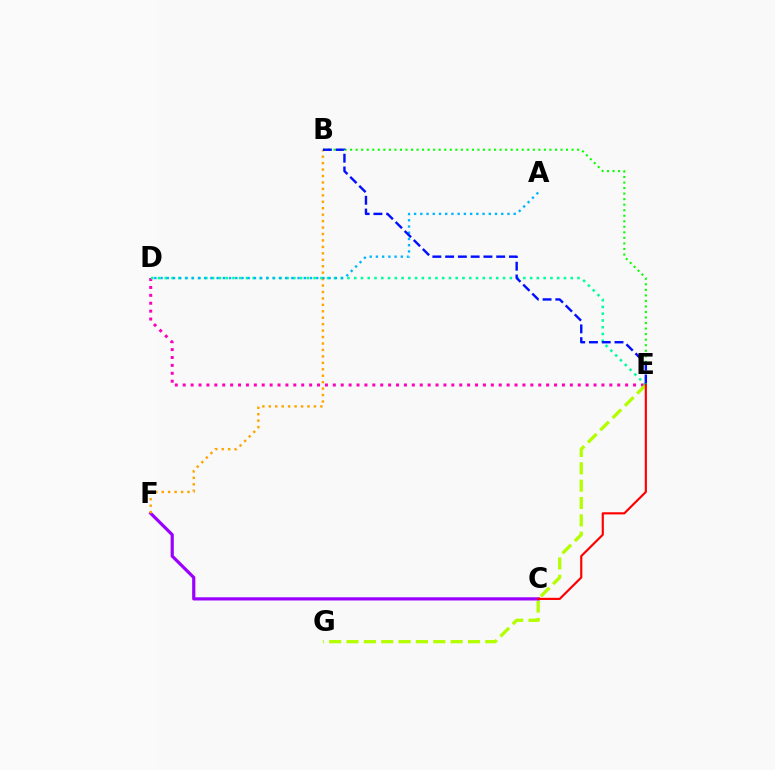{('D', 'E'): [{'color': '#ff00bd', 'line_style': 'dotted', 'thickness': 2.15}, {'color': '#00ff9d', 'line_style': 'dotted', 'thickness': 1.84}], ('E', 'G'): [{'color': '#b3ff00', 'line_style': 'dashed', 'thickness': 2.36}], ('C', 'F'): [{'color': '#9b00ff', 'line_style': 'solid', 'thickness': 2.3}], ('B', 'E'): [{'color': '#08ff00', 'line_style': 'dotted', 'thickness': 1.5}, {'color': '#0010ff', 'line_style': 'dashed', 'thickness': 1.73}], ('B', 'F'): [{'color': '#ffa500', 'line_style': 'dotted', 'thickness': 1.75}], ('A', 'D'): [{'color': '#00b5ff', 'line_style': 'dotted', 'thickness': 1.69}], ('C', 'E'): [{'color': '#ff0000', 'line_style': 'solid', 'thickness': 1.56}]}